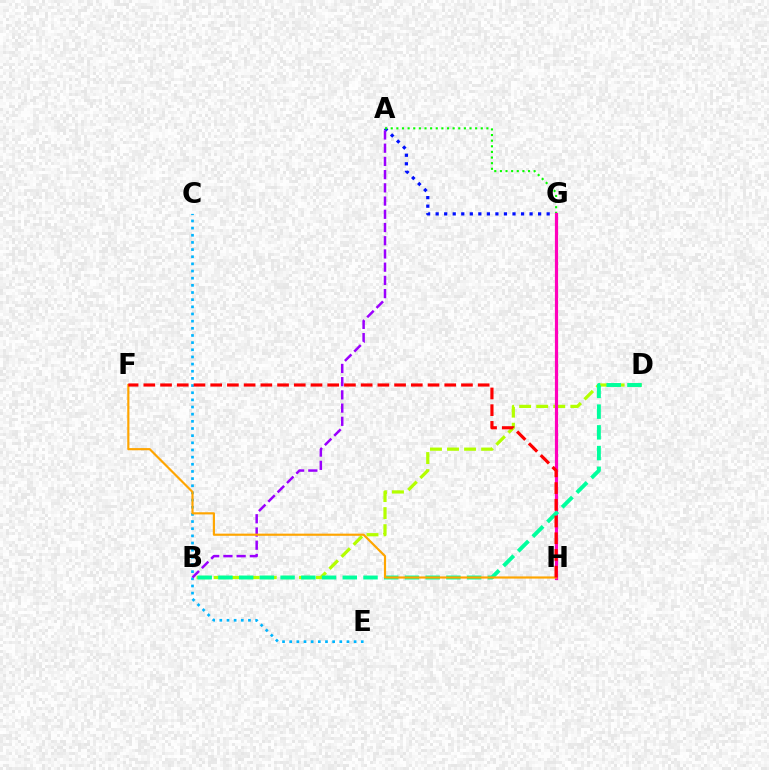{('C', 'E'): [{'color': '#00b5ff', 'line_style': 'dotted', 'thickness': 1.94}], ('A', 'G'): [{'color': '#0010ff', 'line_style': 'dotted', 'thickness': 2.32}, {'color': '#08ff00', 'line_style': 'dotted', 'thickness': 1.53}], ('B', 'D'): [{'color': '#b3ff00', 'line_style': 'dashed', 'thickness': 2.32}, {'color': '#00ff9d', 'line_style': 'dashed', 'thickness': 2.82}], ('A', 'B'): [{'color': '#9b00ff', 'line_style': 'dashed', 'thickness': 1.8}], ('G', 'H'): [{'color': '#ff00bd', 'line_style': 'solid', 'thickness': 2.31}], ('F', 'H'): [{'color': '#ffa500', 'line_style': 'solid', 'thickness': 1.56}, {'color': '#ff0000', 'line_style': 'dashed', 'thickness': 2.27}]}